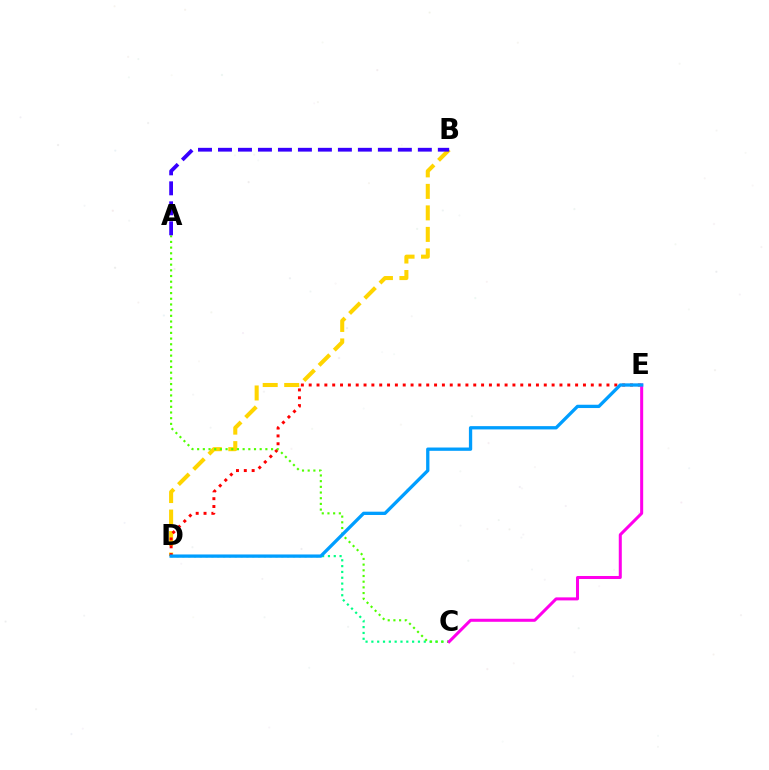{('B', 'D'): [{'color': '#ffd500', 'line_style': 'dashed', 'thickness': 2.92}], ('D', 'E'): [{'color': '#ff0000', 'line_style': 'dotted', 'thickness': 2.13}, {'color': '#009eff', 'line_style': 'solid', 'thickness': 2.37}], ('C', 'D'): [{'color': '#00ff86', 'line_style': 'dotted', 'thickness': 1.58}], ('A', 'C'): [{'color': '#4fff00', 'line_style': 'dotted', 'thickness': 1.54}], ('C', 'E'): [{'color': '#ff00ed', 'line_style': 'solid', 'thickness': 2.18}], ('A', 'B'): [{'color': '#3700ff', 'line_style': 'dashed', 'thickness': 2.72}]}